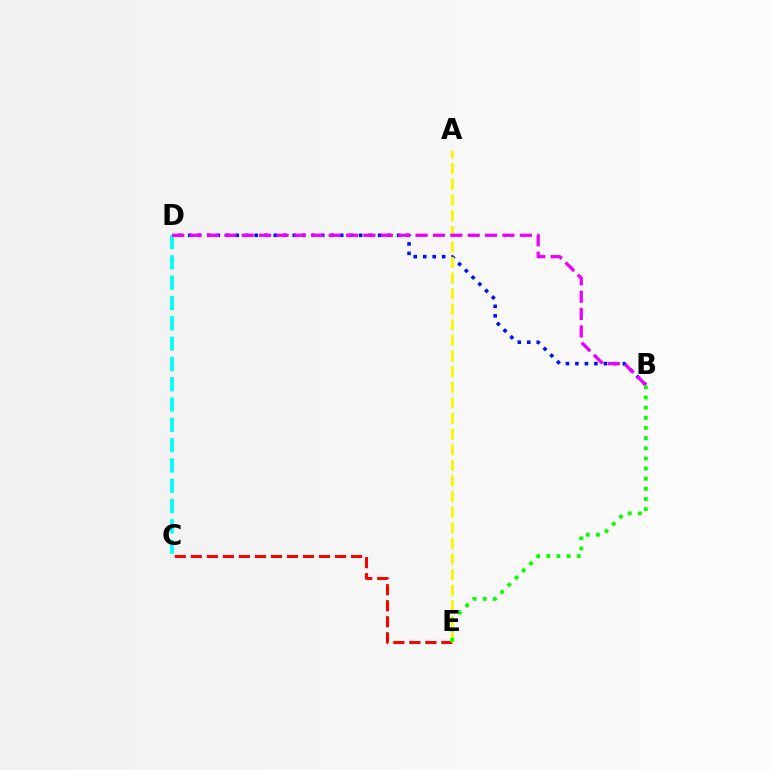{('C', 'E'): [{'color': '#ff0000', 'line_style': 'dashed', 'thickness': 2.18}], ('C', 'D'): [{'color': '#00fff6', 'line_style': 'dashed', 'thickness': 2.76}], ('B', 'D'): [{'color': '#0010ff', 'line_style': 'dotted', 'thickness': 2.58}, {'color': '#ee00ff', 'line_style': 'dashed', 'thickness': 2.36}], ('A', 'E'): [{'color': '#fcf500', 'line_style': 'dashed', 'thickness': 2.12}], ('B', 'E'): [{'color': '#08ff00', 'line_style': 'dotted', 'thickness': 2.76}]}